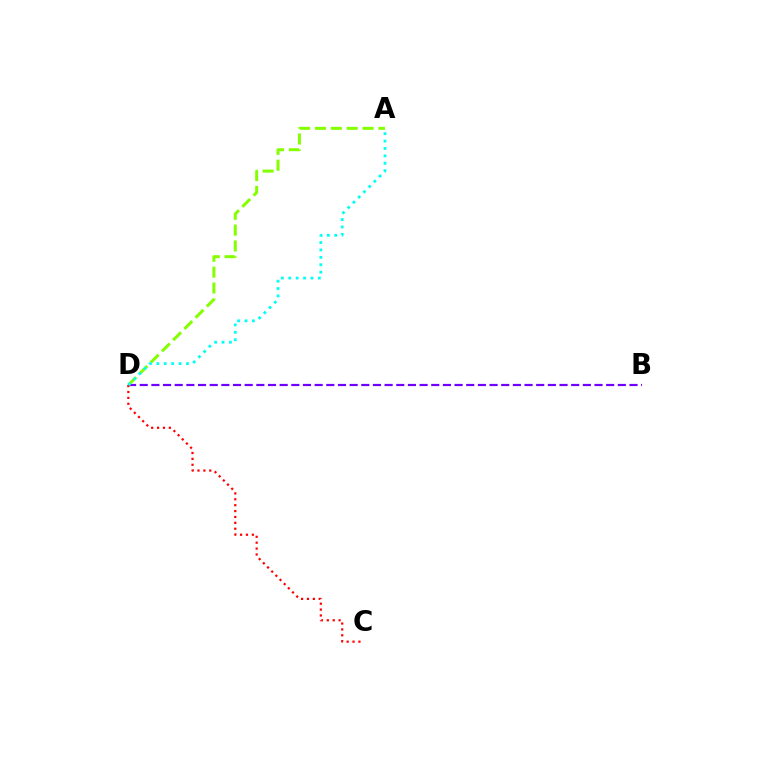{('B', 'D'): [{'color': '#7200ff', 'line_style': 'dashed', 'thickness': 1.58}], ('A', 'D'): [{'color': '#84ff00', 'line_style': 'dashed', 'thickness': 2.15}, {'color': '#00fff6', 'line_style': 'dotted', 'thickness': 2.01}], ('C', 'D'): [{'color': '#ff0000', 'line_style': 'dotted', 'thickness': 1.6}]}